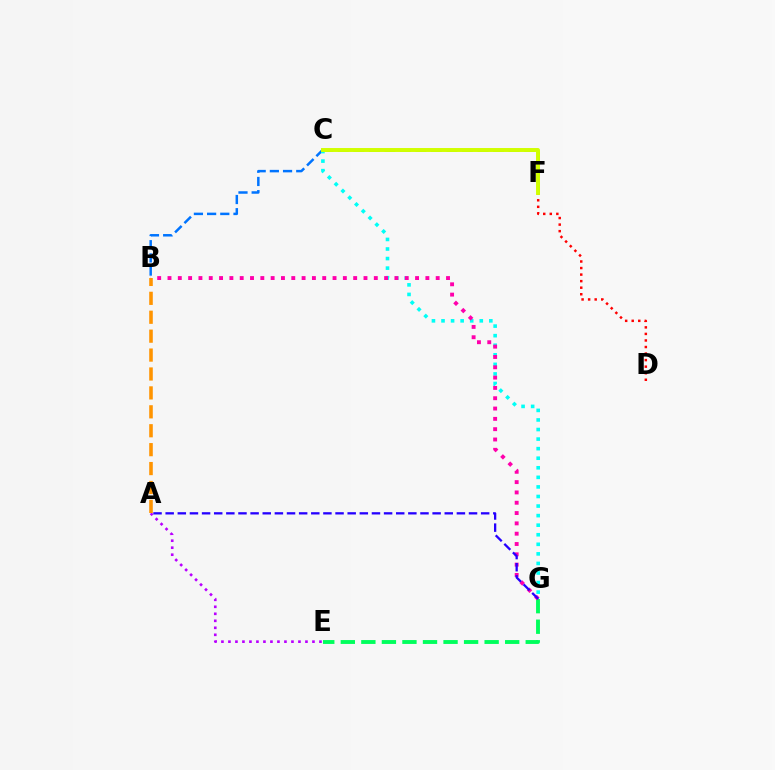{('E', 'G'): [{'color': '#00ff5c', 'line_style': 'dashed', 'thickness': 2.79}], ('B', 'C'): [{'color': '#0074ff', 'line_style': 'dashed', 'thickness': 1.79}], ('A', 'E'): [{'color': '#b900ff', 'line_style': 'dotted', 'thickness': 1.9}], ('C', 'F'): [{'color': '#3dff00', 'line_style': 'dashed', 'thickness': 2.11}, {'color': '#d1ff00', 'line_style': 'solid', 'thickness': 2.84}], ('C', 'G'): [{'color': '#00fff6', 'line_style': 'dotted', 'thickness': 2.6}], ('B', 'G'): [{'color': '#ff00ac', 'line_style': 'dotted', 'thickness': 2.8}], ('D', 'F'): [{'color': '#ff0000', 'line_style': 'dotted', 'thickness': 1.78}], ('A', 'G'): [{'color': '#2500ff', 'line_style': 'dashed', 'thickness': 1.65}], ('A', 'B'): [{'color': '#ff9400', 'line_style': 'dashed', 'thickness': 2.57}]}